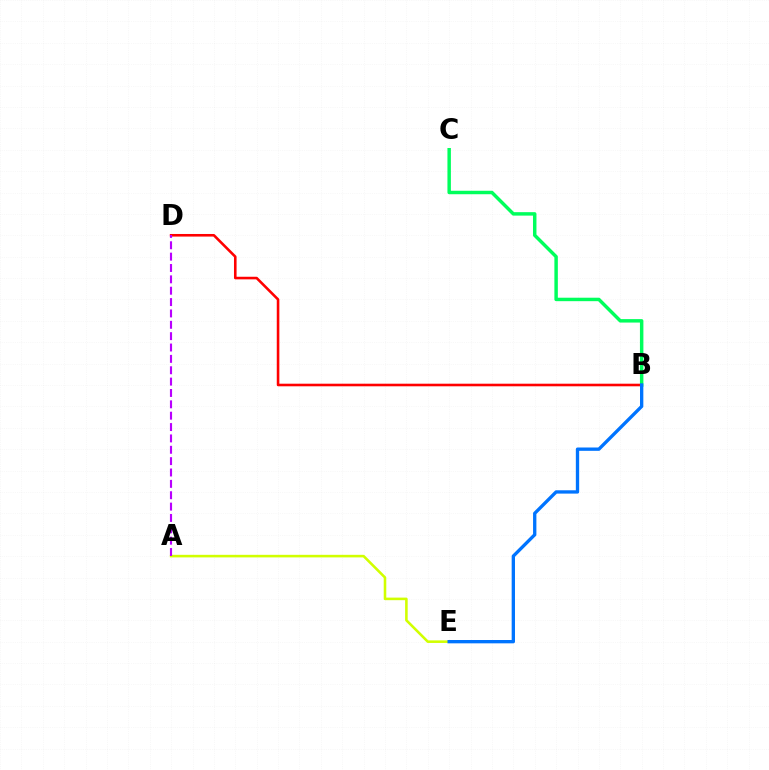{('B', 'D'): [{'color': '#ff0000', 'line_style': 'solid', 'thickness': 1.87}], ('A', 'E'): [{'color': '#d1ff00', 'line_style': 'solid', 'thickness': 1.85}], ('A', 'D'): [{'color': '#b900ff', 'line_style': 'dashed', 'thickness': 1.54}], ('B', 'C'): [{'color': '#00ff5c', 'line_style': 'solid', 'thickness': 2.49}], ('B', 'E'): [{'color': '#0074ff', 'line_style': 'solid', 'thickness': 2.4}]}